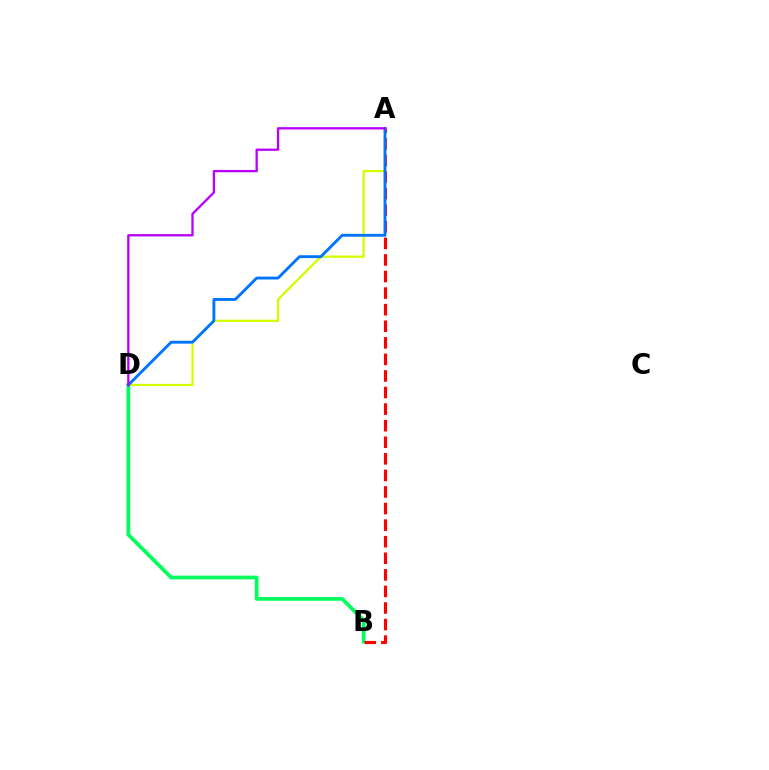{('B', 'D'): [{'color': '#00ff5c', 'line_style': 'solid', 'thickness': 2.69}], ('A', 'B'): [{'color': '#ff0000', 'line_style': 'dashed', 'thickness': 2.25}], ('A', 'D'): [{'color': '#d1ff00', 'line_style': 'solid', 'thickness': 1.63}, {'color': '#0074ff', 'line_style': 'solid', 'thickness': 2.06}, {'color': '#b900ff', 'line_style': 'solid', 'thickness': 1.67}]}